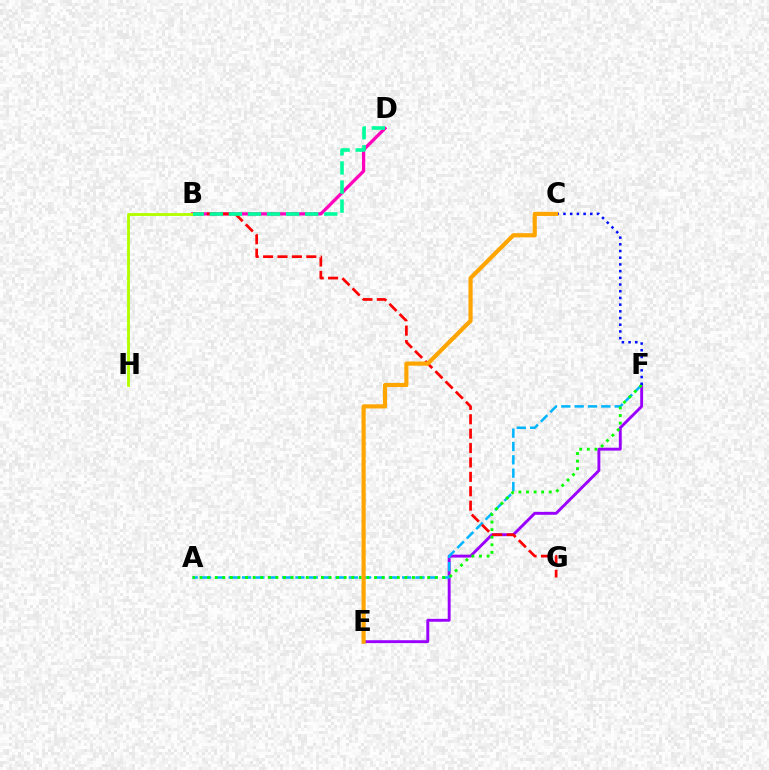{('E', 'F'): [{'color': '#9b00ff', 'line_style': 'solid', 'thickness': 2.08}], ('B', 'D'): [{'color': '#ff00bd', 'line_style': 'solid', 'thickness': 2.34}, {'color': '#00ff9d', 'line_style': 'dashed', 'thickness': 2.59}], ('A', 'F'): [{'color': '#00b5ff', 'line_style': 'dashed', 'thickness': 1.81}, {'color': '#08ff00', 'line_style': 'dotted', 'thickness': 2.06}], ('B', 'G'): [{'color': '#ff0000', 'line_style': 'dashed', 'thickness': 1.96}], ('B', 'H'): [{'color': '#b3ff00', 'line_style': 'solid', 'thickness': 2.07}], ('C', 'F'): [{'color': '#0010ff', 'line_style': 'dotted', 'thickness': 1.82}], ('C', 'E'): [{'color': '#ffa500', 'line_style': 'solid', 'thickness': 3.0}]}